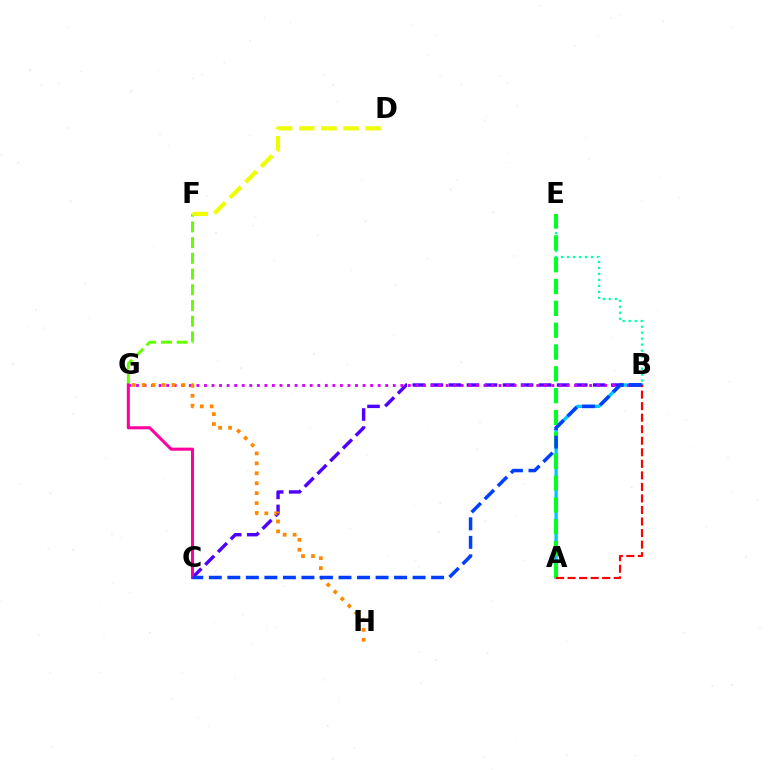{('A', 'B'): [{'color': '#00c7ff', 'line_style': 'solid', 'thickness': 2.42}, {'color': '#ff0000', 'line_style': 'dashed', 'thickness': 1.57}], ('F', 'G'): [{'color': '#66ff00', 'line_style': 'dashed', 'thickness': 2.13}], ('B', 'C'): [{'color': '#4f00ff', 'line_style': 'dashed', 'thickness': 2.45}, {'color': '#003fff', 'line_style': 'dashed', 'thickness': 2.52}], ('B', 'G'): [{'color': '#d600ff', 'line_style': 'dotted', 'thickness': 2.05}], ('B', 'E'): [{'color': '#00ffaf', 'line_style': 'dotted', 'thickness': 1.63}], ('D', 'F'): [{'color': '#eeff00', 'line_style': 'dashed', 'thickness': 3.0}], ('A', 'E'): [{'color': '#00ff27', 'line_style': 'dashed', 'thickness': 2.97}], ('C', 'G'): [{'color': '#ff00a0', 'line_style': 'solid', 'thickness': 2.2}], ('G', 'H'): [{'color': '#ff8800', 'line_style': 'dotted', 'thickness': 2.7}]}